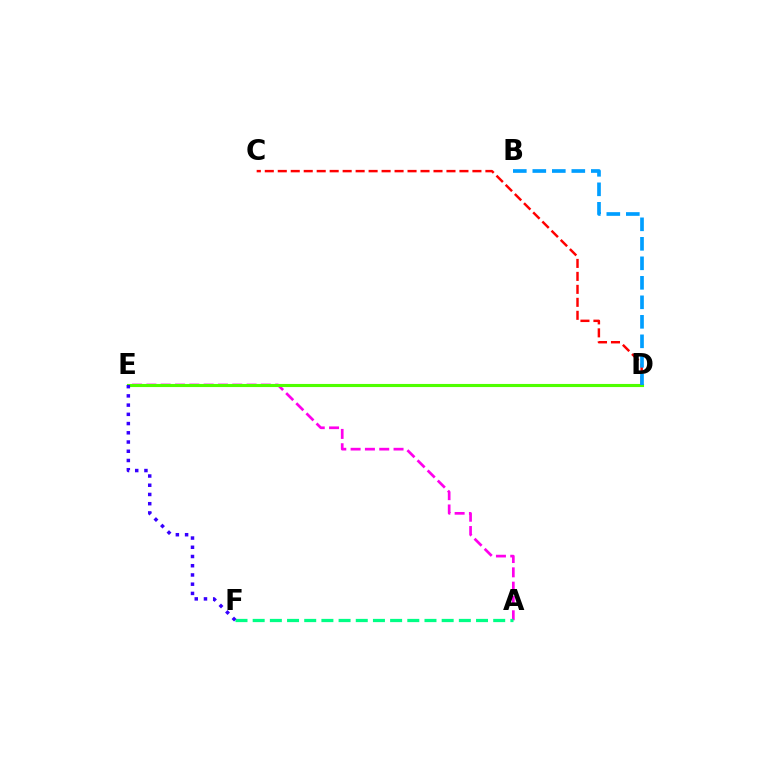{('D', 'E'): [{'color': '#ffd500', 'line_style': 'dotted', 'thickness': 1.88}, {'color': '#4fff00', 'line_style': 'solid', 'thickness': 2.24}], ('A', 'E'): [{'color': '#ff00ed', 'line_style': 'dashed', 'thickness': 1.94}], ('C', 'D'): [{'color': '#ff0000', 'line_style': 'dashed', 'thickness': 1.76}], ('A', 'F'): [{'color': '#00ff86', 'line_style': 'dashed', 'thickness': 2.33}], ('B', 'D'): [{'color': '#009eff', 'line_style': 'dashed', 'thickness': 2.65}], ('E', 'F'): [{'color': '#3700ff', 'line_style': 'dotted', 'thickness': 2.51}]}